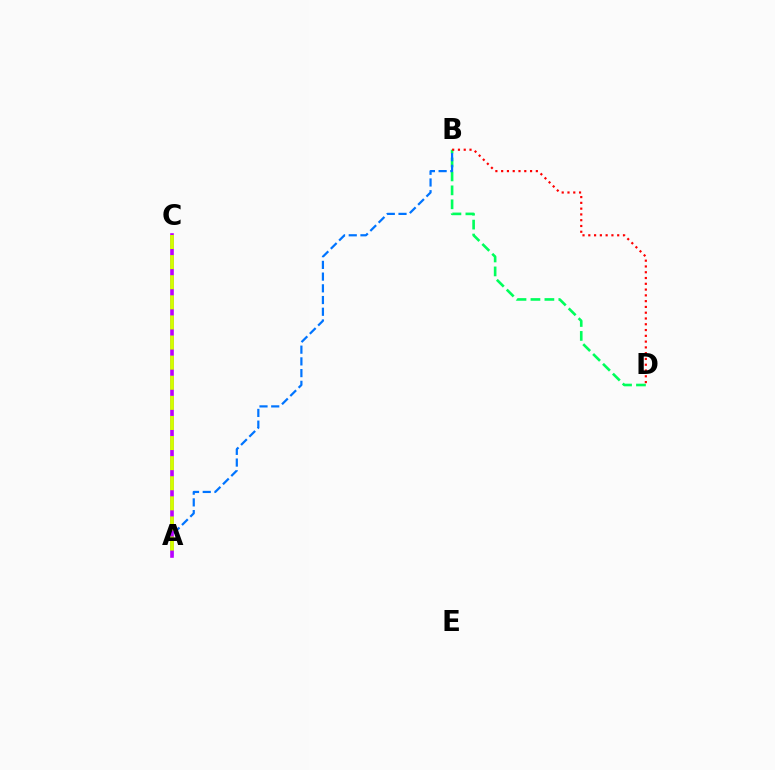{('B', 'D'): [{'color': '#00ff5c', 'line_style': 'dashed', 'thickness': 1.89}, {'color': '#ff0000', 'line_style': 'dotted', 'thickness': 1.57}], ('A', 'B'): [{'color': '#0074ff', 'line_style': 'dashed', 'thickness': 1.59}], ('A', 'C'): [{'color': '#b900ff', 'line_style': 'solid', 'thickness': 2.6}, {'color': '#d1ff00', 'line_style': 'dashed', 'thickness': 2.73}]}